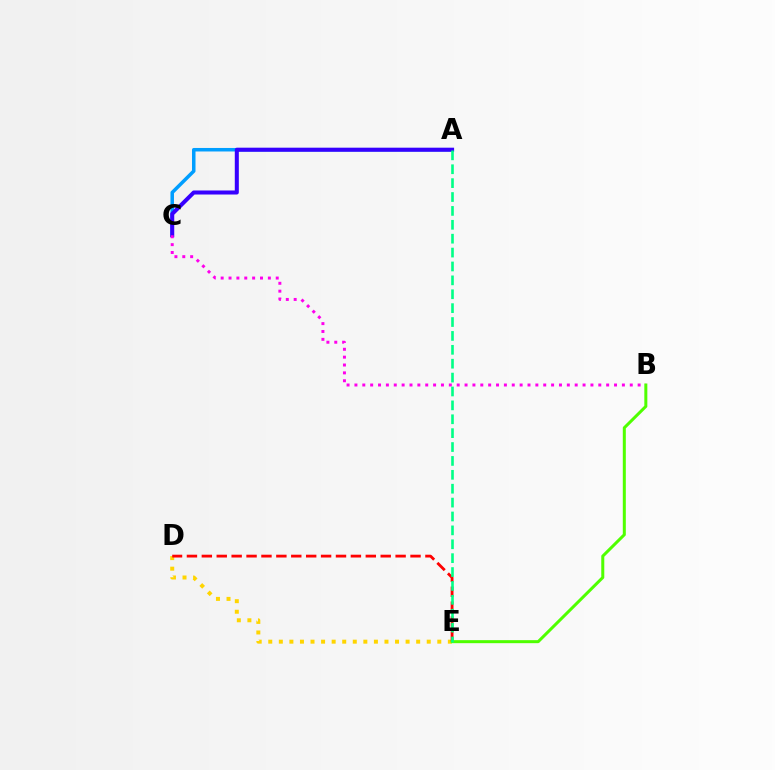{('D', 'E'): [{'color': '#ffd500', 'line_style': 'dotted', 'thickness': 2.87}, {'color': '#ff0000', 'line_style': 'dashed', 'thickness': 2.02}], ('A', 'C'): [{'color': '#009eff', 'line_style': 'solid', 'thickness': 2.53}, {'color': '#3700ff', 'line_style': 'solid', 'thickness': 2.9}], ('B', 'C'): [{'color': '#ff00ed', 'line_style': 'dotted', 'thickness': 2.14}], ('B', 'E'): [{'color': '#4fff00', 'line_style': 'solid', 'thickness': 2.17}], ('A', 'E'): [{'color': '#00ff86', 'line_style': 'dashed', 'thickness': 1.89}]}